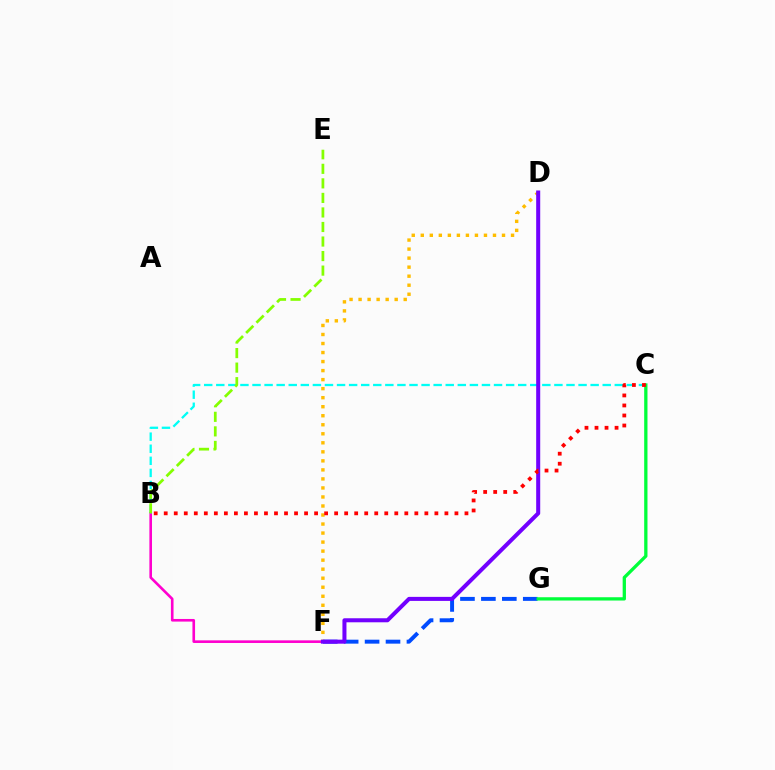{('B', 'F'): [{'color': '#ff00cf', 'line_style': 'solid', 'thickness': 1.89}], ('D', 'F'): [{'color': '#ffbd00', 'line_style': 'dotted', 'thickness': 2.45}, {'color': '#7200ff', 'line_style': 'solid', 'thickness': 2.9}], ('B', 'C'): [{'color': '#00fff6', 'line_style': 'dashed', 'thickness': 1.64}, {'color': '#ff0000', 'line_style': 'dotted', 'thickness': 2.72}], ('F', 'G'): [{'color': '#004bff', 'line_style': 'dashed', 'thickness': 2.84}], ('C', 'G'): [{'color': '#00ff39', 'line_style': 'solid', 'thickness': 2.37}], ('B', 'E'): [{'color': '#84ff00', 'line_style': 'dashed', 'thickness': 1.98}]}